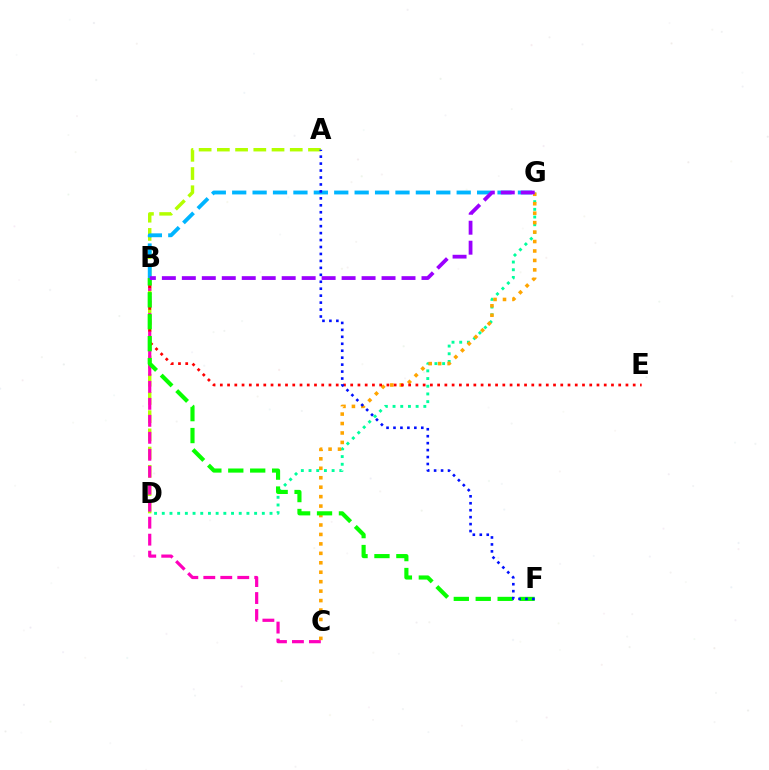{('A', 'D'): [{'color': '#b3ff00', 'line_style': 'dashed', 'thickness': 2.48}], ('B', 'G'): [{'color': '#00b5ff', 'line_style': 'dashed', 'thickness': 2.77}, {'color': '#9b00ff', 'line_style': 'dashed', 'thickness': 2.71}], ('D', 'G'): [{'color': '#00ff9d', 'line_style': 'dotted', 'thickness': 2.09}], ('B', 'C'): [{'color': '#ff00bd', 'line_style': 'dashed', 'thickness': 2.31}], ('C', 'G'): [{'color': '#ffa500', 'line_style': 'dotted', 'thickness': 2.57}], ('B', 'E'): [{'color': '#ff0000', 'line_style': 'dotted', 'thickness': 1.97}], ('B', 'F'): [{'color': '#08ff00', 'line_style': 'dashed', 'thickness': 2.98}], ('A', 'F'): [{'color': '#0010ff', 'line_style': 'dotted', 'thickness': 1.89}]}